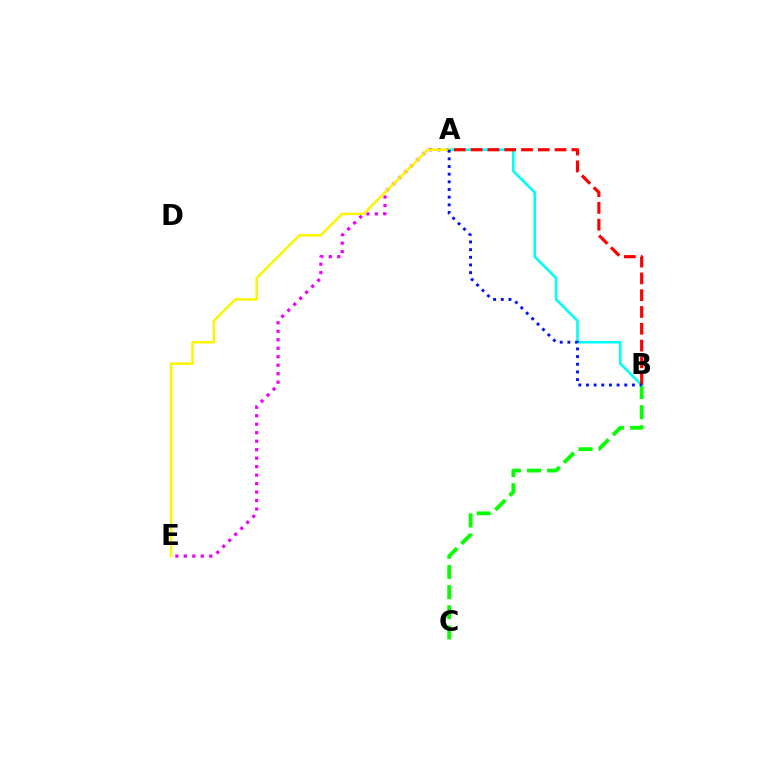{('A', 'E'): [{'color': '#ee00ff', 'line_style': 'dotted', 'thickness': 2.3}, {'color': '#fcf500', 'line_style': 'solid', 'thickness': 1.8}], ('B', 'C'): [{'color': '#08ff00', 'line_style': 'dashed', 'thickness': 2.74}], ('A', 'B'): [{'color': '#00fff6', 'line_style': 'solid', 'thickness': 1.87}, {'color': '#ff0000', 'line_style': 'dashed', 'thickness': 2.28}, {'color': '#0010ff', 'line_style': 'dotted', 'thickness': 2.08}]}